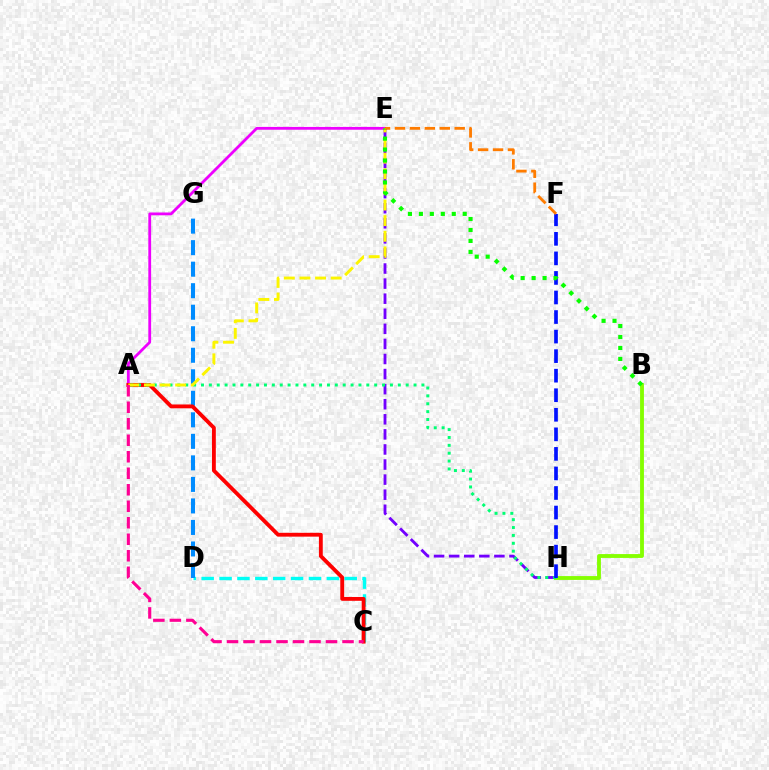{('C', 'D'): [{'color': '#00fff6', 'line_style': 'dashed', 'thickness': 2.43}], ('B', 'H'): [{'color': '#84ff00', 'line_style': 'solid', 'thickness': 2.77}], ('D', 'G'): [{'color': '#008cff', 'line_style': 'dashed', 'thickness': 2.92}], ('E', 'H'): [{'color': '#7200ff', 'line_style': 'dashed', 'thickness': 2.05}], ('A', 'E'): [{'color': '#ee00ff', 'line_style': 'solid', 'thickness': 2.02}, {'color': '#fcf500', 'line_style': 'dashed', 'thickness': 2.12}], ('A', 'C'): [{'color': '#ff0000', 'line_style': 'solid', 'thickness': 2.77}, {'color': '#ff0094', 'line_style': 'dashed', 'thickness': 2.24}], ('A', 'H'): [{'color': '#00ff74', 'line_style': 'dotted', 'thickness': 2.14}], ('F', 'H'): [{'color': '#0010ff', 'line_style': 'dashed', 'thickness': 2.66}], ('B', 'E'): [{'color': '#08ff00', 'line_style': 'dotted', 'thickness': 2.98}], ('E', 'F'): [{'color': '#ff7c00', 'line_style': 'dashed', 'thickness': 2.03}]}